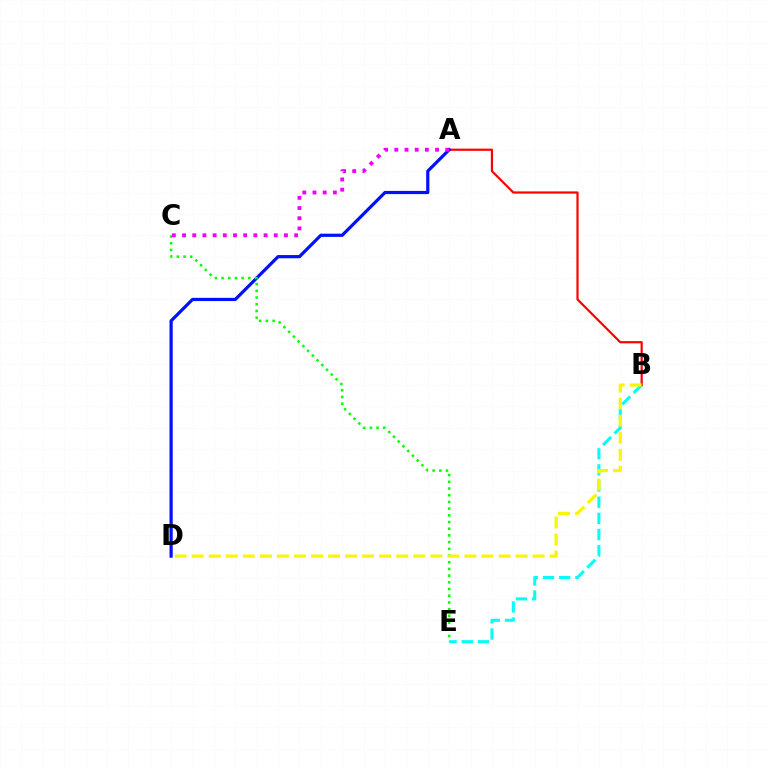{('B', 'E'): [{'color': '#00fff6', 'line_style': 'dashed', 'thickness': 2.2}], ('A', 'B'): [{'color': '#ff0000', 'line_style': 'solid', 'thickness': 1.58}], ('A', 'D'): [{'color': '#0010ff', 'line_style': 'solid', 'thickness': 2.31}], ('C', 'E'): [{'color': '#08ff00', 'line_style': 'dotted', 'thickness': 1.82}], ('B', 'D'): [{'color': '#fcf500', 'line_style': 'dashed', 'thickness': 2.32}], ('A', 'C'): [{'color': '#ee00ff', 'line_style': 'dotted', 'thickness': 2.77}]}